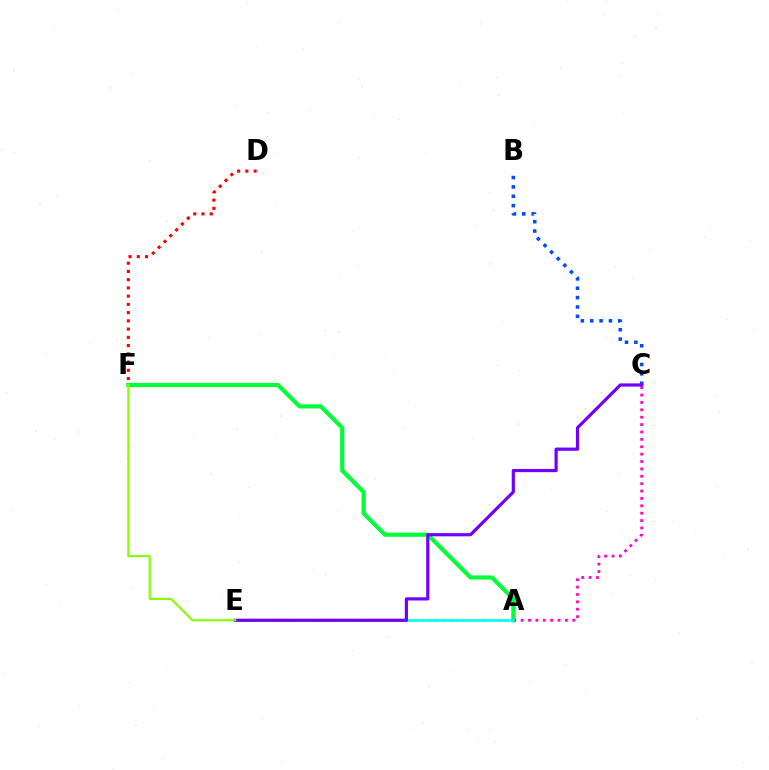{('D', 'F'): [{'color': '#ff0000', 'line_style': 'dotted', 'thickness': 2.24}], ('B', 'C'): [{'color': '#004bff', 'line_style': 'dotted', 'thickness': 2.54}], ('A', 'E'): [{'color': '#ffbd00', 'line_style': 'dotted', 'thickness': 1.85}, {'color': '#00fff6', 'line_style': 'solid', 'thickness': 1.86}], ('A', 'F'): [{'color': '#00ff39', 'line_style': 'solid', 'thickness': 2.97}], ('A', 'C'): [{'color': '#ff00cf', 'line_style': 'dotted', 'thickness': 2.01}], ('C', 'E'): [{'color': '#7200ff', 'line_style': 'solid', 'thickness': 2.3}], ('E', 'F'): [{'color': '#84ff00', 'line_style': 'solid', 'thickness': 1.54}]}